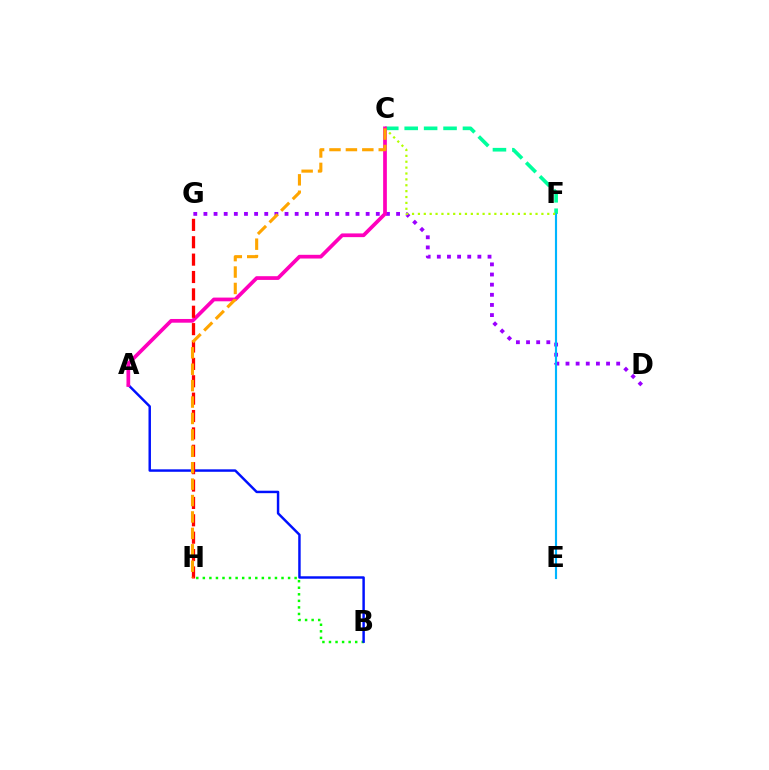{('D', 'G'): [{'color': '#9b00ff', 'line_style': 'dotted', 'thickness': 2.76}], ('B', 'H'): [{'color': '#08ff00', 'line_style': 'dotted', 'thickness': 1.78}], ('C', 'F'): [{'color': '#00ff9d', 'line_style': 'dashed', 'thickness': 2.64}, {'color': '#b3ff00', 'line_style': 'dotted', 'thickness': 1.6}], ('A', 'B'): [{'color': '#0010ff', 'line_style': 'solid', 'thickness': 1.77}], ('E', 'F'): [{'color': '#00b5ff', 'line_style': 'solid', 'thickness': 1.54}], ('A', 'C'): [{'color': '#ff00bd', 'line_style': 'solid', 'thickness': 2.68}], ('G', 'H'): [{'color': '#ff0000', 'line_style': 'dashed', 'thickness': 2.36}], ('C', 'H'): [{'color': '#ffa500', 'line_style': 'dashed', 'thickness': 2.23}]}